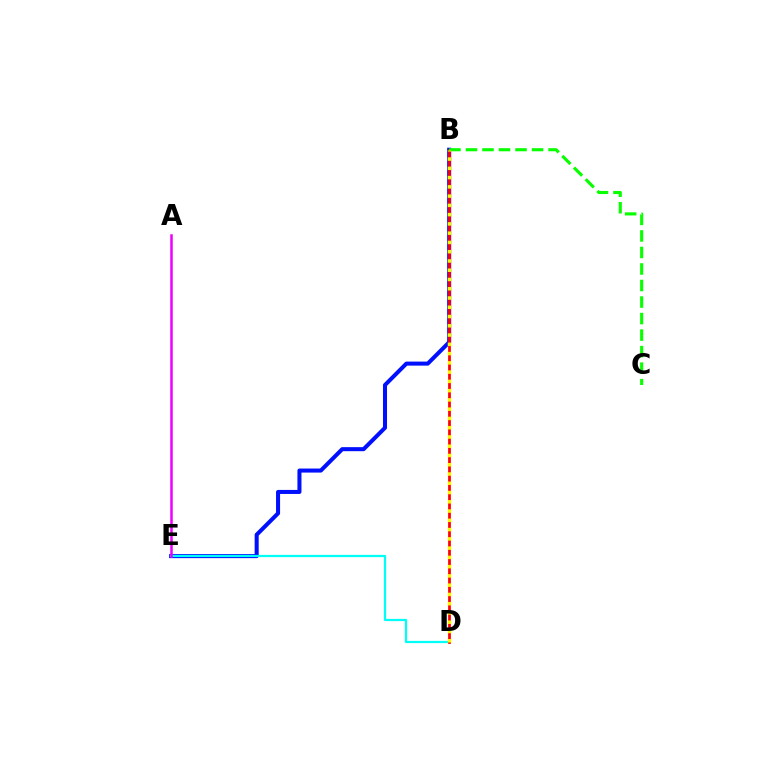{('B', 'E'): [{'color': '#0010ff', 'line_style': 'solid', 'thickness': 2.91}], ('D', 'E'): [{'color': '#00fff6', 'line_style': 'solid', 'thickness': 1.62}], ('B', 'D'): [{'color': '#ff0000', 'line_style': 'solid', 'thickness': 1.98}, {'color': '#fcf500', 'line_style': 'dotted', 'thickness': 2.52}], ('B', 'C'): [{'color': '#08ff00', 'line_style': 'dashed', 'thickness': 2.25}], ('A', 'E'): [{'color': '#ee00ff', 'line_style': 'solid', 'thickness': 1.8}]}